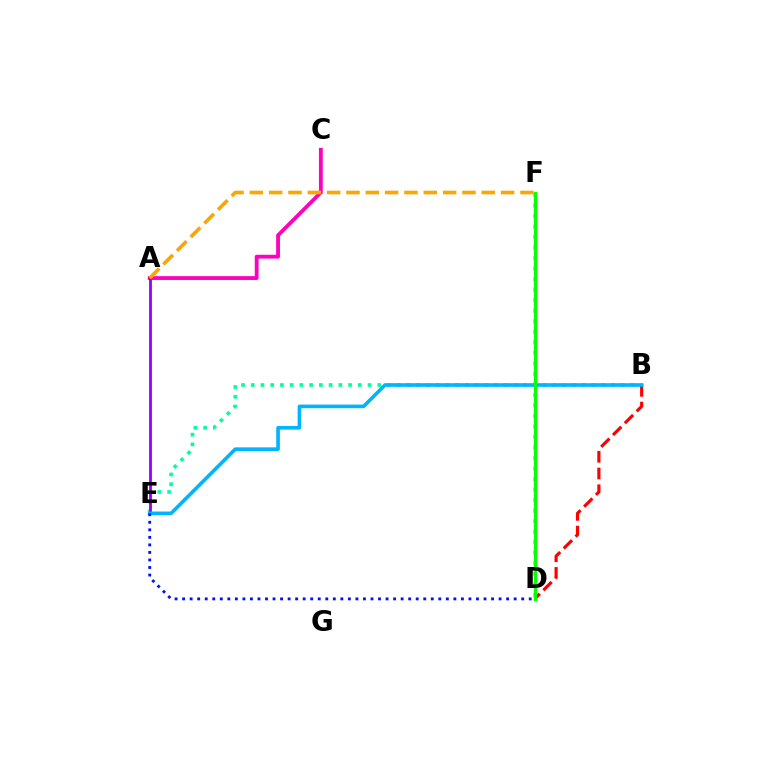{('D', 'F'): [{'color': '#b3ff00', 'line_style': 'dotted', 'thickness': 2.86}, {'color': '#08ff00', 'line_style': 'solid', 'thickness': 2.37}], ('A', 'C'): [{'color': '#ff00bd', 'line_style': 'solid', 'thickness': 2.74}], ('B', 'E'): [{'color': '#00ff9d', 'line_style': 'dotted', 'thickness': 2.64}, {'color': '#00b5ff', 'line_style': 'solid', 'thickness': 2.62}], ('A', 'E'): [{'color': '#9b00ff', 'line_style': 'solid', 'thickness': 2.03}], ('B', 'D'): [{'color': '#ff0000', 'line_style': 'dashed', 'thickness': 2.27}], ('A', 'F'): [{'color': '#ffa500', 'line_style': 'dashed', 'thickness': 2.63}], ('D', 'E'): [{'color': '#0010ff', 'line_style': 'dotted', 'thickness': 2.05}]}